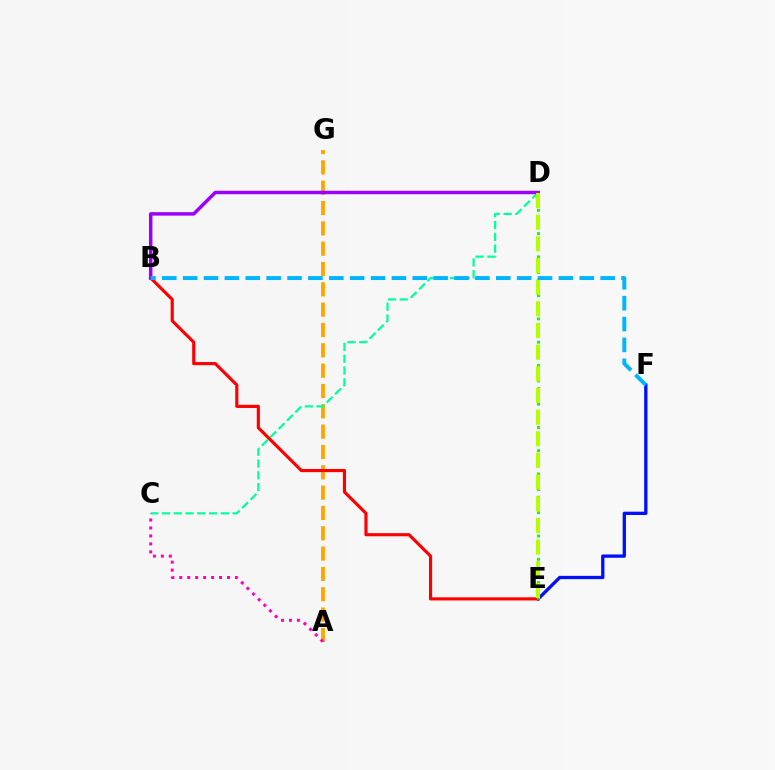{('A', 'G'): [{'color': '#ffa500', 'line_style': 'dashed', 'thickness': 2.76}], ('C', 'D'): [{'color': '#00ff9d', 'line_style': 'dashed', 'thickness': 1.6}], ('E', 'F'): [{'color': '#0010ff', 'line_style': 'solid', 'thickness': 2.38}], ('B', 'E'): [{'color': '#ff0000', 'line_style': 'solid', 'thickness': 2.27}], ('B', 'D'): [{'color': '#9b00ff', 'line_style': 'solid', 'thickness': 2.5}], ('D', 'E'): [{'color': '#08ff00', 'line_style': 'dotted', 'thickness': 2.11}, {'color': '#b3ff00', 'line_style': 'dashed', 'thickness': 2.94}], ('A', 'C'): [{'color': '#ff00bd', 'line_style': 'dotted', 'thickness': 2.16}], ('B', 'F'): [{'color': '#00b5ff', 'line_style': 'dashed', 'thickness': 2.84}]}